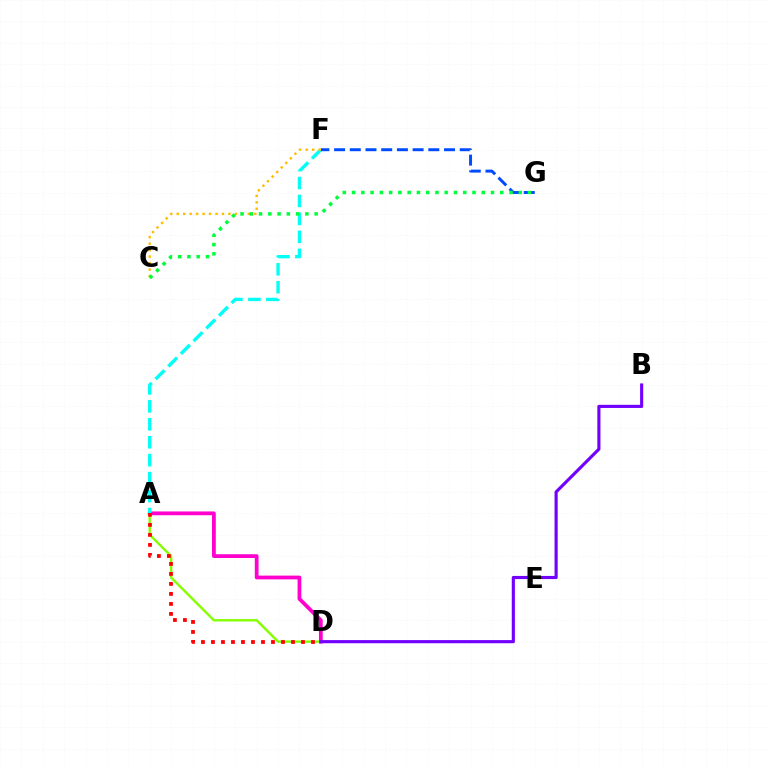{('A', 'D'): [{'color': '#ff00cf', 'line_style': 'solid', 'thickness': 2.71}, {'color': '#84ff00', 'line_style': 'solid', 'thickness': 1.72}, {'color': '#ff0000', 'line_style': 'dotted', 'thickness': 2.72}], ('A', 'F'): [{'color': '#00fff6', 'line_style': 'dashed', 'thickness': 2.44}], ('F', 'G'): [{'color': '#004bff', 'line_style': 'dashed', 'thickness': 2.13}], ('C', 'F'): [{'color': '#ffbd00', 'line_style': 'dotted', 'thickness': 1.76}], ('C', 'G'): [{'color': '#00ff39', 'line_style': 'dotted', 'thickness': 2.52}], ('B', 'D'): [{'color': '#7200ff', 'line_style': 'solid', 'thickness': 2.26}]}